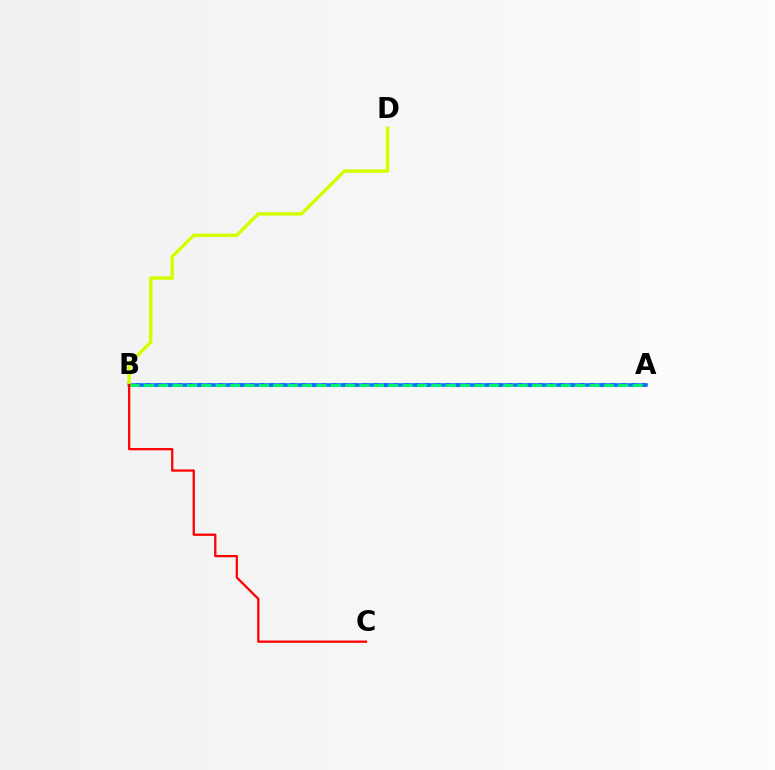{('A', 'B'): [{'color': '#b900ff', 'line_style': 'dotted', 'thickness': 2.81}, {'color': '#0074ff', 'line_style': 'solid', 'thickness': 2.57}, {'color': '#00ff5c', 'line_style': 'dashed', 'thickness': 1.95}], ('B', 'D'): [{'color': '#d1ff00', 'line_style': 'solid', 'thickness': 2.48}], ('B', 'C'): [{'color': '#ff0000', 'line_style': 'solid', 'thickness': 1.63}]}